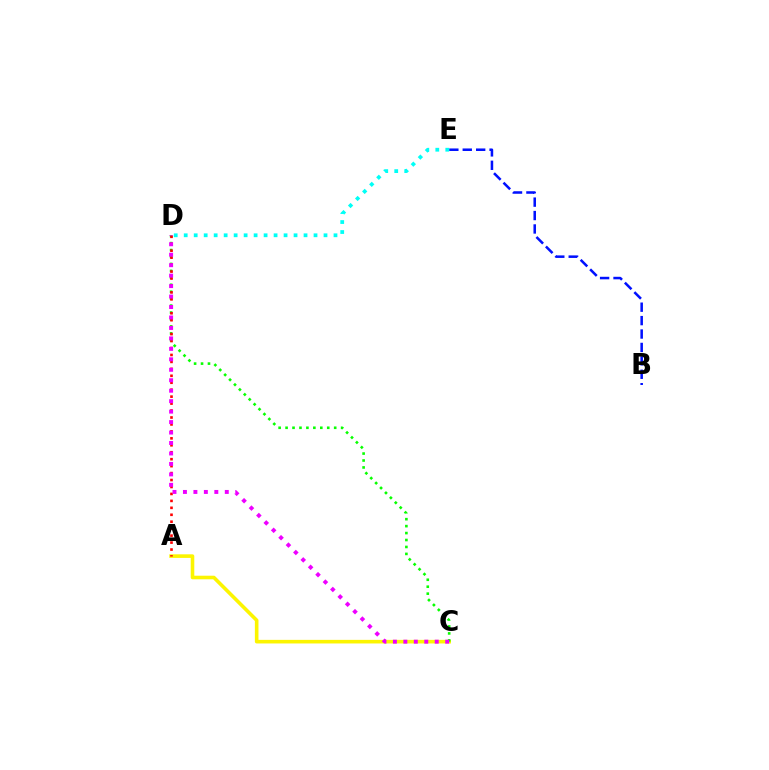{('A', 'C'): [{'color': '#fcf500', 'line_style': 'solid', 'thickness': 2.59}], ('C', 'D'): [{'color': '#08ff00', 'line_style': 'dotted', 'thickness': 1.89}, {'color': '#ee00ff', 'line_style': 'dotted', 'thickness': 2.84}], ('A', 'D'): [{'color': '#ff0000', 'line_style': 'dotted', 'thickness': 1.89}], ('B', 'E'): [{'color': '#0010ff', 'line_style': 'dashed', 'thickness': 1.82}], ('D', 'E'): [{'color': '#00fff6', 'line_style': 'dotted', 'thickness': 2.71}]}